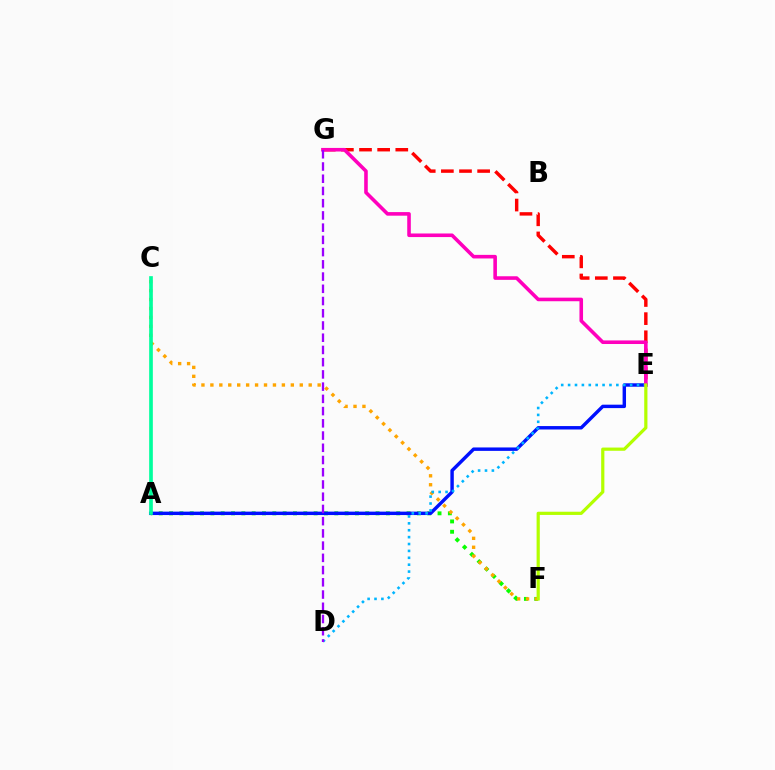{('A', 'F'): [{'color': '#08ff00', 'line_style': 'dotted', 'thickness': 2.81}], ('C', 'F'): [{'color': '#ffa500', 'line_style': 'dotted', 'thickness': 2.43}], ('E', 'G'): [{'color': '#ff0000', 'line_style': 'dashed', 'thickness': 2.46}, {'color': '#ff00bd', 'line_style': 'solid', 'thickness': 2.58}], ('A', 'E'): [{'color': '#0010ff', 'line_style': 'solid', 'thickness': 2.47}], ('A', 'C'): [{'color': '#00ff9d', 'line_style': 'solid', 'thickness': 2.64}], ('D', 'E'): [{'color': '#00b5ff', 'line_style': 'dotted', 'thickness': 1.87}], ('D', 'G'): [{'color': '#9b00ff', 'line_style': 'dashed', 'thickness': 1.66}], ('E', 'F'): [{'color': '#b3ff00', 'line_style': 'solid', 'thickness': 2.31}]}